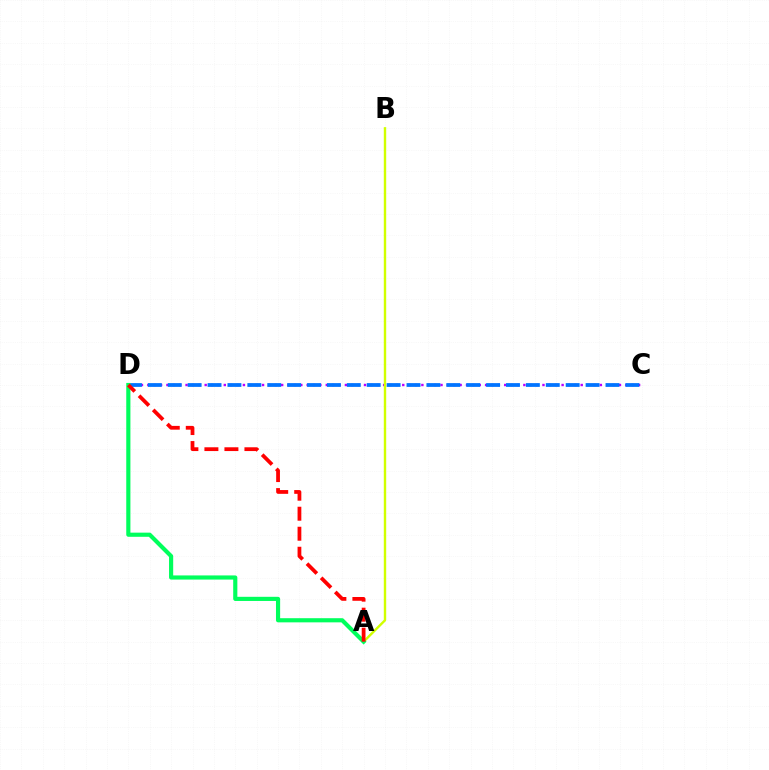{('C', 'D'): [{'color': '#b900ff', 'line_style': 'dotted', 'thickness': 1.73}, {'color': '#0074ff', 'line_style': 'dashed', 'thickness': 2.7}], ('A', 'B'): [{'color': '#d1ff00', 'line_style': 'solid', 'thickness': 1.73}], ('A', 'D'): [{'color': '#00ff5c', 'line_style': 'solid', 'thickness': 2.99}, {'color': '#ff0000', 'line_style': 'dashed', 'thickness': 2.72}]}